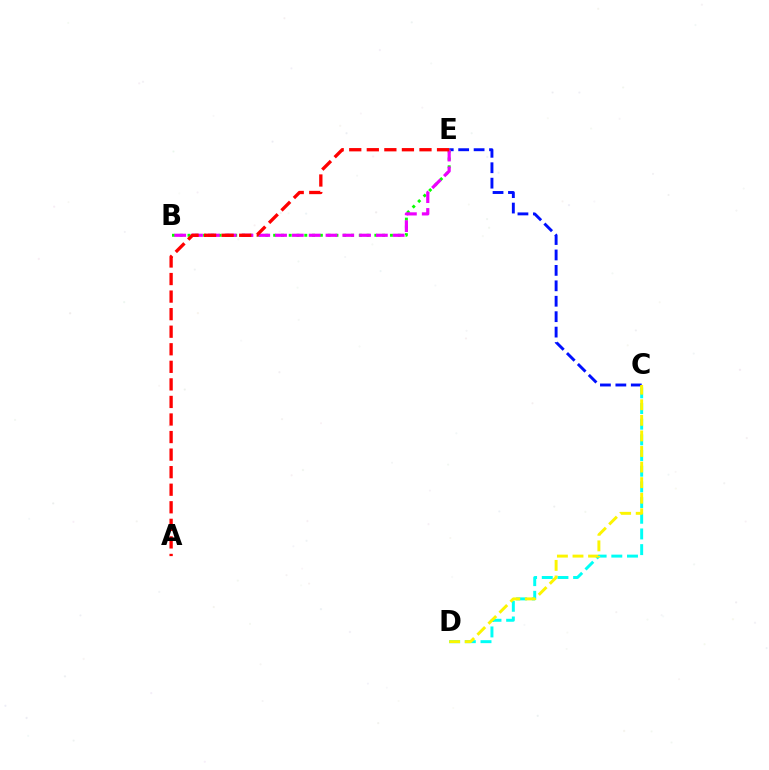{('C', 'D'): [{'color': '#00fff6', 'line_style': 'dashed', 'thickness': 2.13}, {'color': '#fcf500', 'line_style': 'dashed', 'thickness': 2.12}], ('C', 'E'): [{'color': '#0010ff', 'line_style': 'dashed', 'thickness': 2.1}], ('B', 'E'): [{'color': '#08ff00', 'line_style': 'dotted', 'thickness': 2.12}, {'color': '#ee00ff', 'line_style': 'dashed', 'thickness': 2.28}], ('A', 'E'): [{'color': '#ff0000', 'line_style': 'dashed', 'thickness': 2.39}]}